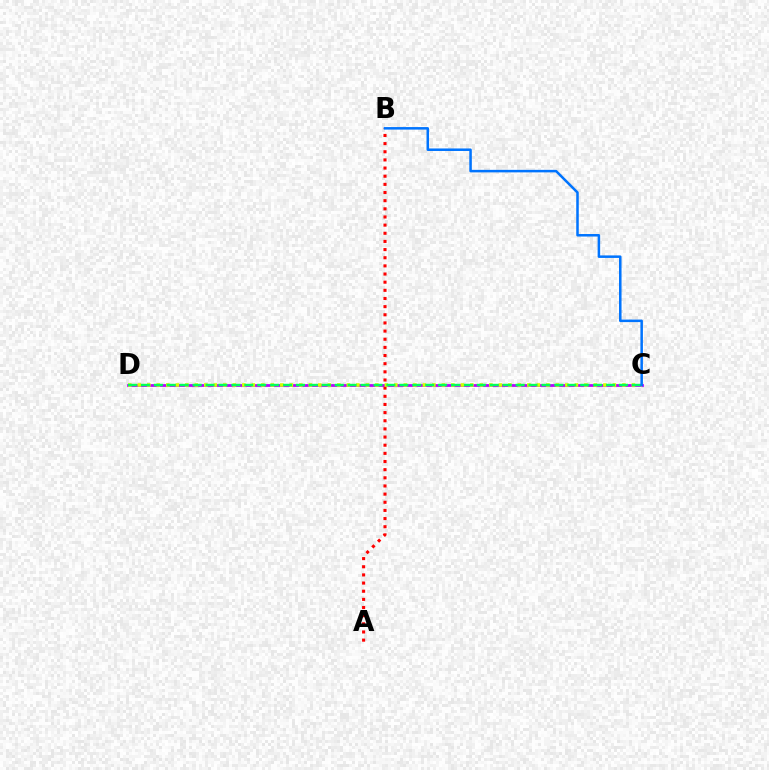{('C', 'D'): [{'color': '#b900ff', 'line_style': 'solid', 'thickness': 1.98}, {'color': '#d1ff00', 'line_style': 'dotted', 'thickness': 2.58}, {'color': '#00ff5c', 'line_style': 'dashed', 'thickness': 1.76}], ('A', 'B'): [{'color': '#ff0000', 'line_style': 'dotted', 'thickness': 2.21}], ('B', 'C'): [{'color': '#0074ff', 'line_style': 'solid', 'thickness': 1.81}]}